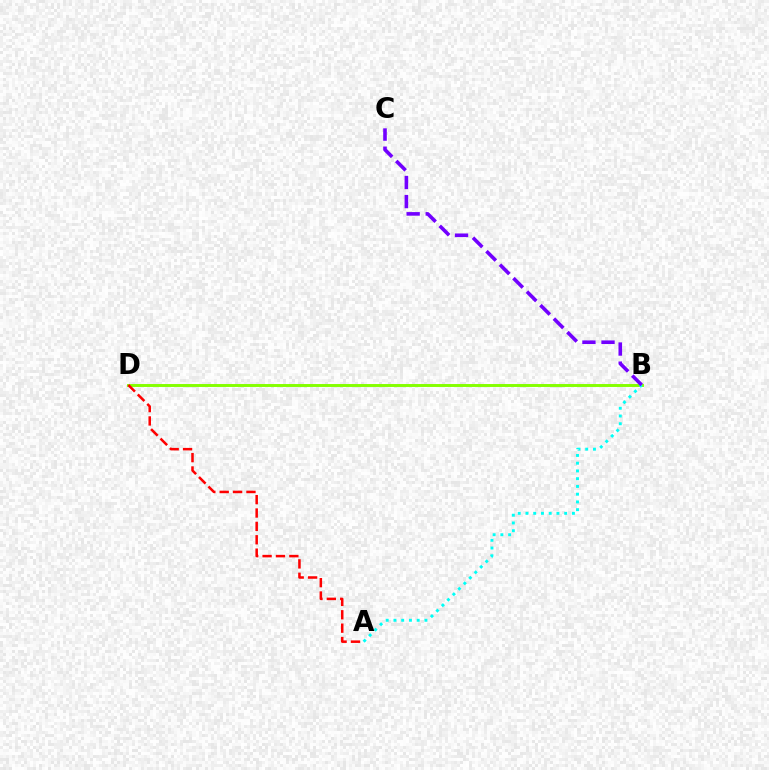{('B', 'D'): [{'color': '#84ff00', 'line_style': 'solid', 'thickness': 2.11}], ('A', 'B'): [{'color': '#00fff6', 'line_style': 'dotted', 'thickness': 2.1}], ('B', 'C'): [{'color': '#7200ff', 'line_style': 'dashed', 'thickness': 2.59}], ('A', 'D'): [{'color': '#ff0000', 'line_style': 'dashed', 'thickness': 1.82}]}